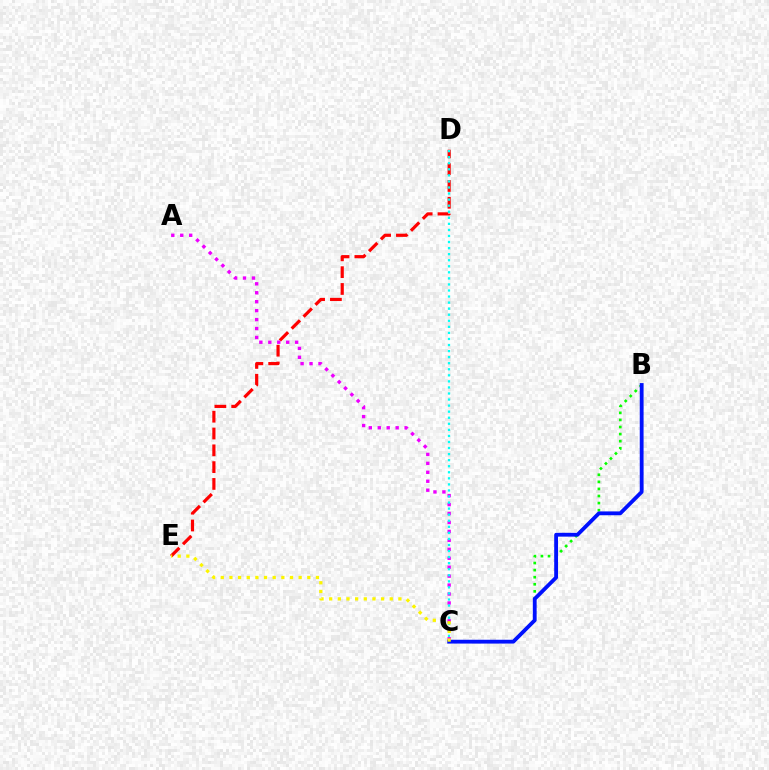{('D', 'E'): [{'color': '#ff0000', 'line_style': 'dashed', 'thickness': 2.28}], ('A', 'C'): [{'color': '#ee00ff', 'line_style': 'dotted', 'thickness': 2.43}], ('C', 'D'): [{'color': '#00fff6', 'line_style': 'dotted', 'thickness': 1.65}], ('B', 'C'): [{'color': '#08ff00', 'line_style': 'dotted', 'thickness': 1.92}, {'color': '#0010ff', 'line_style': 'solid', 'thickness': 2.75}], ('C', 'E'): [{'color': '#fcf500', 'line_style': 'dotted', 'thickness': 2.35}]}